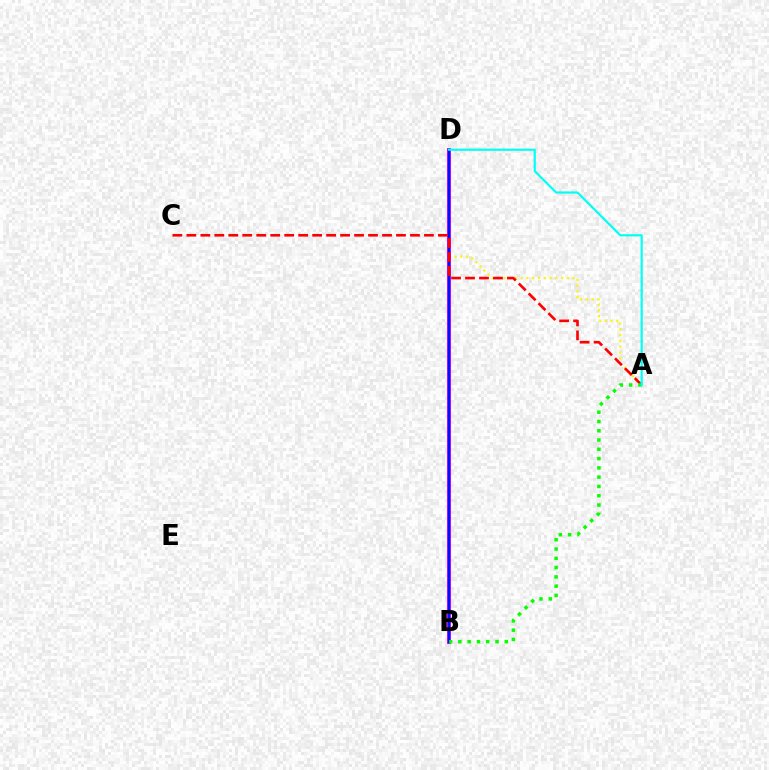{('A', 'D'): [{'color': '#fcf500', 'line_style': 'dotted', 'thickness': 1.57}, {'color': '#00fff6', 'line_style': 'solid', 'thickness': 1.57}], ('B', 'D'): [{'color': '#ee00ff', 'line_style': 'solid', 'thickness': 2.82}, {'color': '#0010ff', 'line_style': 'solid', 'thickness': 1.8}], ('A', 'C'): [{'color': '#ff0000', 'line_style': 'dashed', 'thickness': 1.9}], ('A', 'B'): [{'color': '#08ff00', 'line_style': 'dotted', 'thickness': 2.52}]}